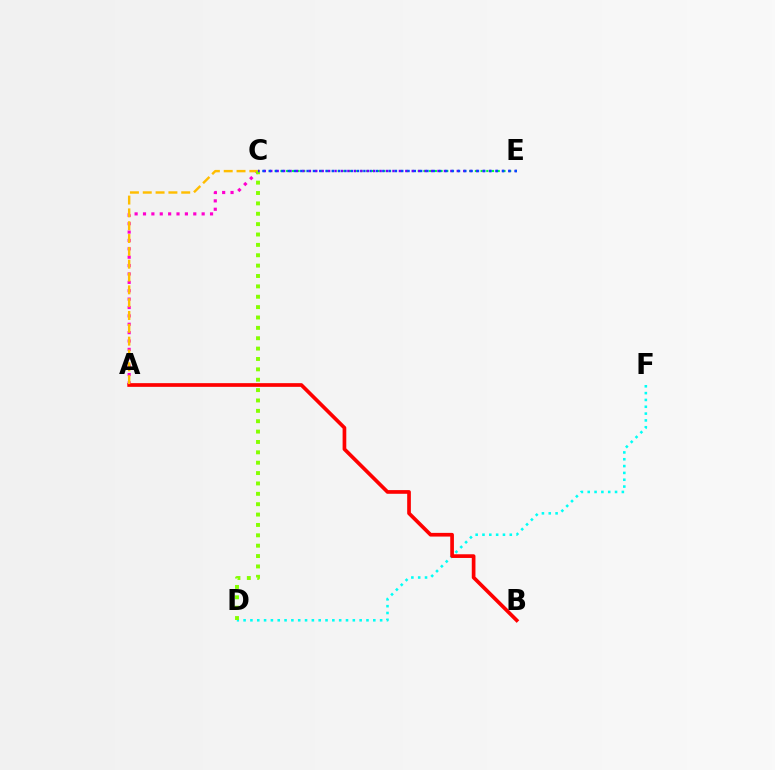{('D', 'F'): [{'color': '#00fff6', 'line_style': 'dotted', 'thickness': 1.85}], ('C', 'E'): [{'color': '#00ff39', 'line_style': 'dotted', 'thickness': 1.55}, {'color': '#7200ff', 'line_style': 'dotted', 'thickness': 1.75}, {'color': '#004bff', 'line_style': 'dotted', 'thickness': 1.71}], ('A', 'C'): [{'color': '#ff00cf', 'line_style': 'dotted', 'thickness': 2.28}, {'color': '#ffbd00', 'line_style': 'dashed', 'thickness': 1.74}], ('A', 'B'): [{'color': '#ff0000', 'line_style': 'solid', 'thickness': 2.65}], ('C', 'D'): [{'color': '#84ff00', 'line_style': 'dotted', 'thickness': 2.82}]}